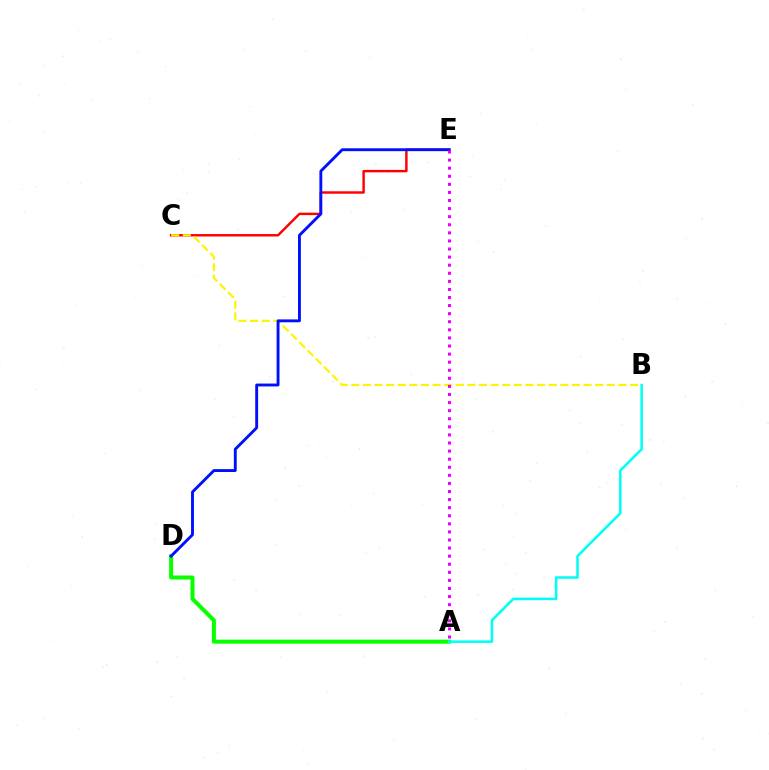{('C', 'E'): [{'color': '#ff0000', 'line_style': 'solid', 'thickness': 1.75}], ('A', 'D'): [{'color': '#08ff00', 'line_style': 'solid', 'thickness': 2.89}], ('A', 'B'): [{'color': '#00fff6', 'line_style': 'solid', 'thickness': 1.84}], ('B', 'C'): [{'color': '#fcf500', 'line_style': 'dashed', 'thickness': 1.58}], ('D', 'E'): [{'color': '#0010ff', 'line_style': 'solid', 'thickness': 2.07}], ('A', 'E'): [{'color': '#ee00ff', 'line_style': 'dotted', 'thickness': 2.2}]}